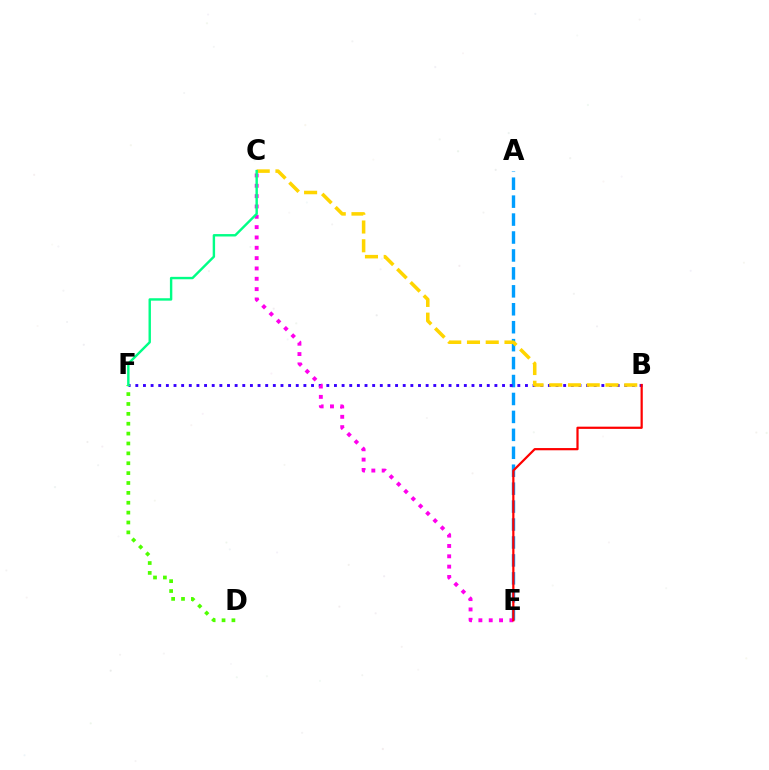{('A', 'E'): [{'color': '#009eff', 'line_style': 'dashed', 'thickness': 2.44}], ('B', 'F'): [{'color': '#3700ff', 'line_style': 'dotted', 'thickness': 2.08}], ('B', 'C'): [{'color': '#ffd500', 'line_style': 'dashed', 'thickness': 2.55}], ('C', 'E'): [{'color': '#ff00ed', 'line_style': 'dotted', 'thickness': 2.81}], ('D', 'F'): [{'color': '#4fff00', 'line_style': 'dotted', 'thickness': 2.68}], ('C', 'F'): [{'color': '#00ff86', 'line_style': 'solid', 'thickness': 1.74}], ('B', 'E'): [{'color': '#ff0000', 'line_style': 'solid', 'thickness': 1.6}]}